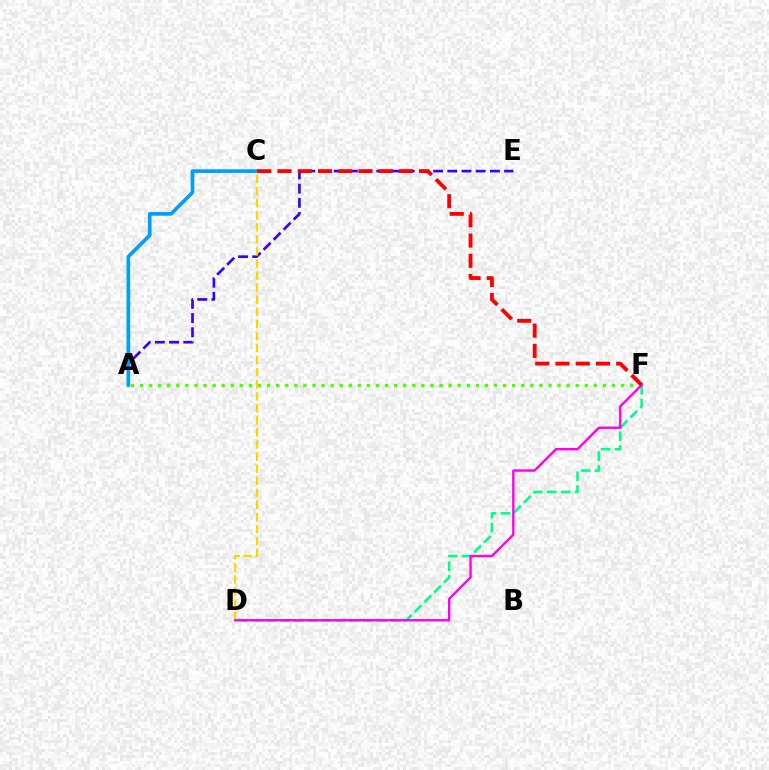{('A', 'F'): [{'color': '#4fff00', 'line_style': 'dotted', 'thickness': 2.47}], ('A', 'E'): [{'color': '#3700ff', 'line_style': 'dashed', 'thickness': 1.93}], ('D', 'F'): [{'color': '#00ff86', 'line_style': 'dashed', 'thickness': 1.88}, {'color': '#ff00ed', 'line_style': 'solid', 'thickness': 1.72}], ('A', 'C'): [{'color': '#009eff', 'line_style': 'solid', 'thickness': 2.63}], ('C', 'D'): [{'color': '#ffd500', 'line_style': 'dashed', 'thickness': 1.64}], ('C', 'F'): [{'color': '#ff0000', 'line_style': 'dashed', 'thickness': 2.75}]}